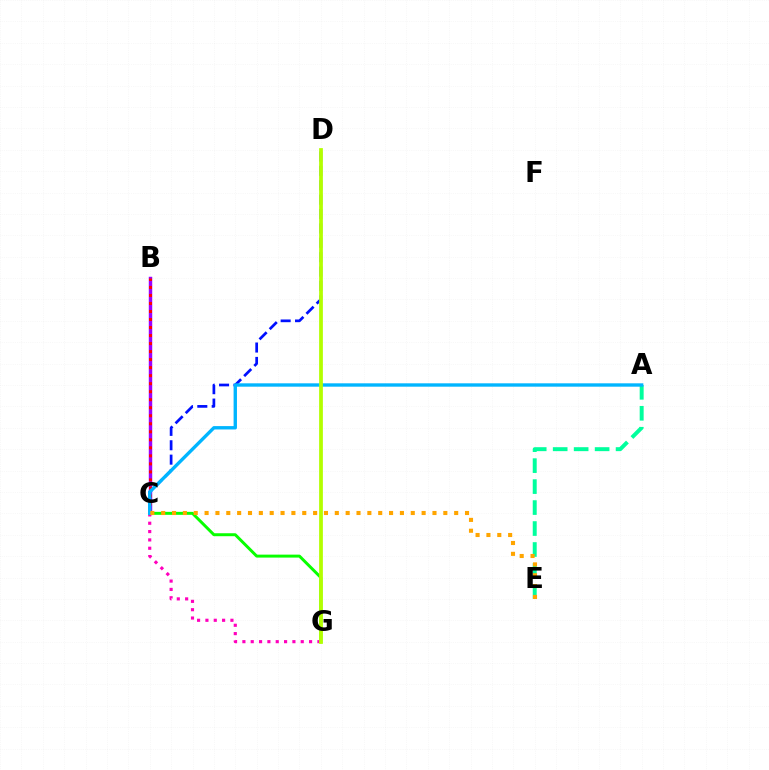{('B', 'C'): [{'color': '#9b00ff', 'line_style': 'solid', 'thickness': 2.48}, {'color': '#ff0000', 'line_style': 'dotted', 'thickness': 2.18}], ('C', 'D'): [{'color': '#0010ff', 'line_style': 'dashed', 'thickness': 1.95}], ('C', 'G'): [{'color': '#ff00bd', 'line_style': 'dotted', 'thickness': 2.26}, {'color': '#08ff00', 'line_style': 'solid', 'thickness': 2.14}], ('A', 'E'): [{'color': '#00ff9d', 'line_style': 'dashed', 'thickness': 2.85}], ('A', 'C'): [{'color': '#00b5ff', 'line_style': 'solid', 'thickness': 2.42}], ('C', 'E'): [{'color': '#ffa500', 'line_style': 'dotted', 'thickness': 2.95}], ('D', 'G'): [{'color': '#b3ff00', 'line_style': 'solid', 'thickness': 2.7}]}